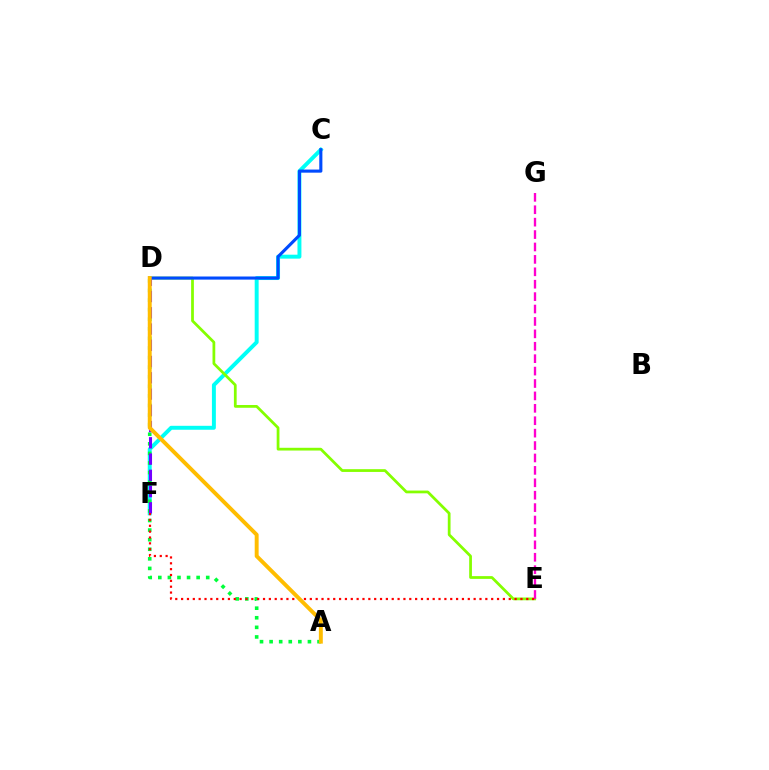{('C', 'F'): [{'color': '#00fff6', 'line_style': 'solid', 'thickness': 2.84}], ('A', 'D'): [{'color': '#00ff39', 'line_style': 'dotted', 'thickness': 2.6}, {'color': '#ffbd00', 'line_style': 'solid', 'thickness': 2.82}], ('D', 'E'): [{'color': '#84ff00', 'line_style': 'solid', 'thickness': 1.98}], ('C', 'D'): [{'color': '#004bff', 'line_style': 'solid', 'thickness': 2.24}], ('E', 'G'): [{'color': '#ff00cf', 'line_style': 'dashed', 'thickness': 1.69}], ('D', 'F'): [{'color': '#7200ff', 'line_style': 'dashed', 'thickness': 2.21}], ('E', 'F'): [{'color': '#ff0000', 'line_style': 'dotted', 'thickness': 1.59}]}